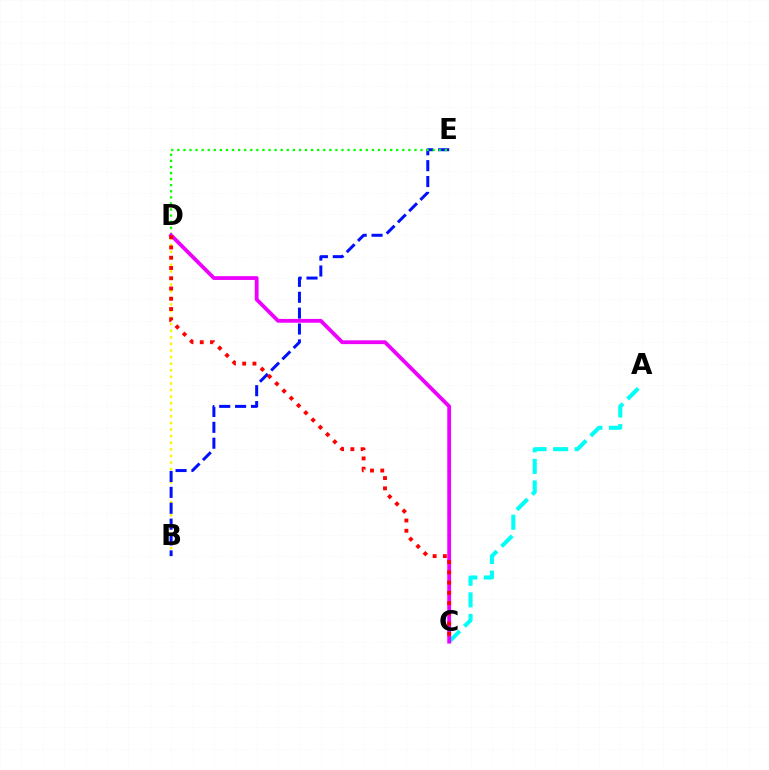{('A', 'C'): [{'color': '#00fff6', 'line_style': 'dashed', 'thickness': 2.93}], ('B', 'D'): [{'color': '#fcf500', 'line_style': 'dotted', 'thickness': 1.79}], ('B', 'E'): [{'color': '#0010ff', 'line_style': 'dashed', 'thickness': 2.16}], ('D', 'E'): [{'color': '#08ff00', 'line_style': 'dotted', 'thickness': 1.65}], ('C', 'D'): [{'color': '#ee00ff', 'line_style': 'solid', 'thickness': 2.74}, {'color': '#ff0000', 'line_style': 'dotted', 'thickness': 2.79}]}